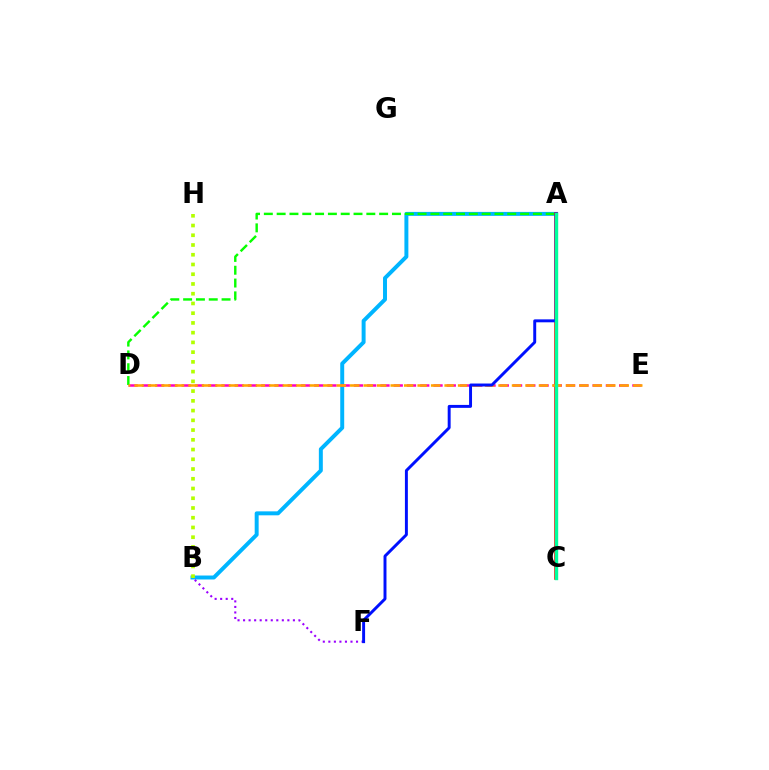{('A', 'B'): [{'color': '#00b5ff', 'line_style': 'solid', 'thickness': 2.85}], ('D', 'E'): [{'color': '#ff00bd', 'line_style': 'dashed', 'thickness': 1.8}, {'color': '#ffa500', 'line_style': 'dashed', 'thickness': 1.83}], ('A', 'D'): [{'color': '#08ff00', 'line_style': 'dashed', 'thickness': 1.74}], ('B', 'F'): [{'color': '#9b00ff', 'line_style': 'dotted', 'thickness': 1.5}], ('A', 'C'): [{'color': '#ff0000', 'line_style': 'solid', 'thickness': 2.55}, {'color': '#00ff9d', 'line_style': 'solid', 'thickness': 2.44}], ('A', 'F'): [{'color': '#0010ff', 'line_style': 'solid', 'thickness': 2.12}], ('B', 'H'): [{'color': '#b3ff00', 'line_style': 'dotted', 'thickness': 2.65}]}